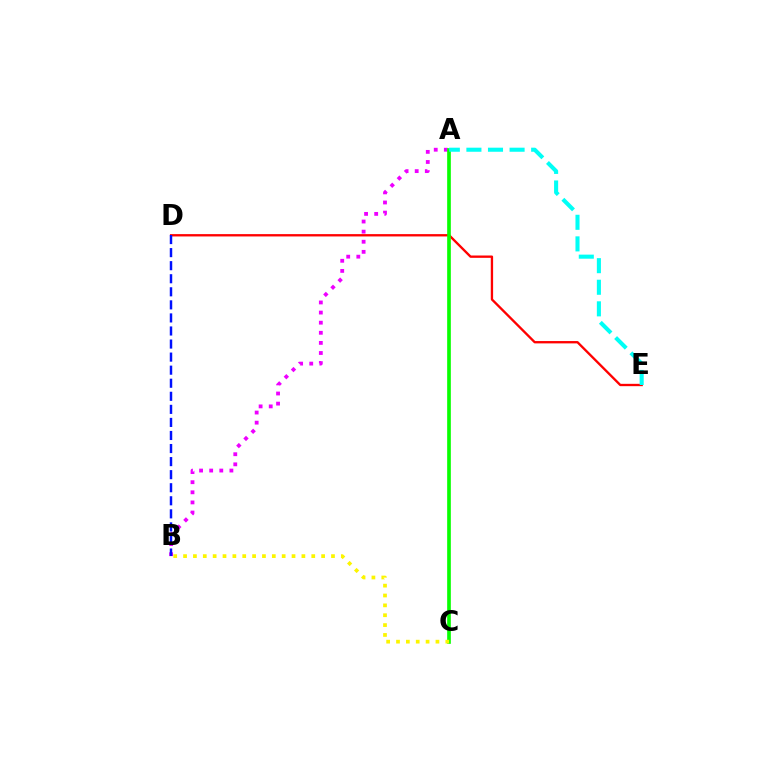{('A', 'B'): [{'color': '#ee00ff', 'line_style': 'dotted', 'thickness': 2.75}], ('D', 'E'): [{'color': '#ff0000', 'line_style': 'solid', 'thickness': 1.68}], ('A', 'C'): [{'color': '#08ff00', 'line_style': 'solid', 'thickness': 2.64}], ('A', 'E'): [{'color': '#00fff6', 'line_style': 'dashed', 'thickness': 2.93}], ('B', 'C'): [{'color': '#fcf500', 'line_style': 'dotted', 'thickness': 2.68}], ('B', 'D'): [{'color': '#0010ff', 'line_style': 'dashed', 'thickness': 1.77}]}